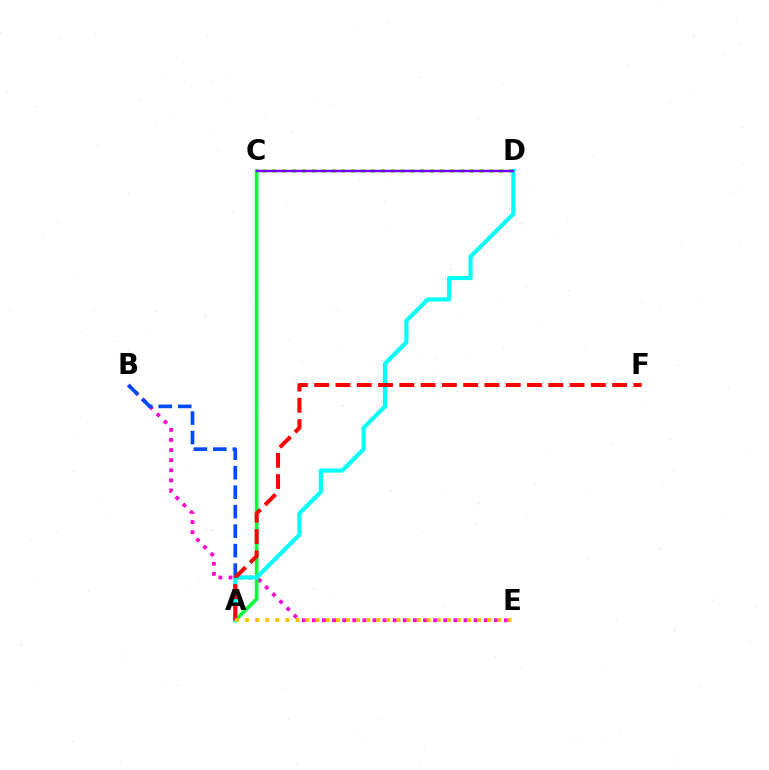{('B', 'E'): [{'color': '#ff00cf', 'line_style': 'dotted', 'thickness': 2.75}], ('A', 'C'): [{'color': '#00ff39', 'line_style': 'solid', 'thickness': 2.63}], ('A', 'B'): [{'color': '#004bff', 'line_style': 'dashed', 'thickness': 2.65}], ('C', 'D'): [{'color': '#84ff00', 'line_style': 'dotted', 'thickness': 2.68}, {'color': '#7200ff', 'line_style': 'solid', 'thickness': 1.75}], ('A', 'D'): [{'color': '#00fff6', 'line_style': 'solid', 'thickness': 2.98}], ('A', 'F'): [{'color': '#ff0000', 'line_style': 'dashed', 'thickness': 2.89}], ('A', 'E'): [{'color': '#ffbd00', 'line_style': 'dotted', 'thickness': 2.74}]}